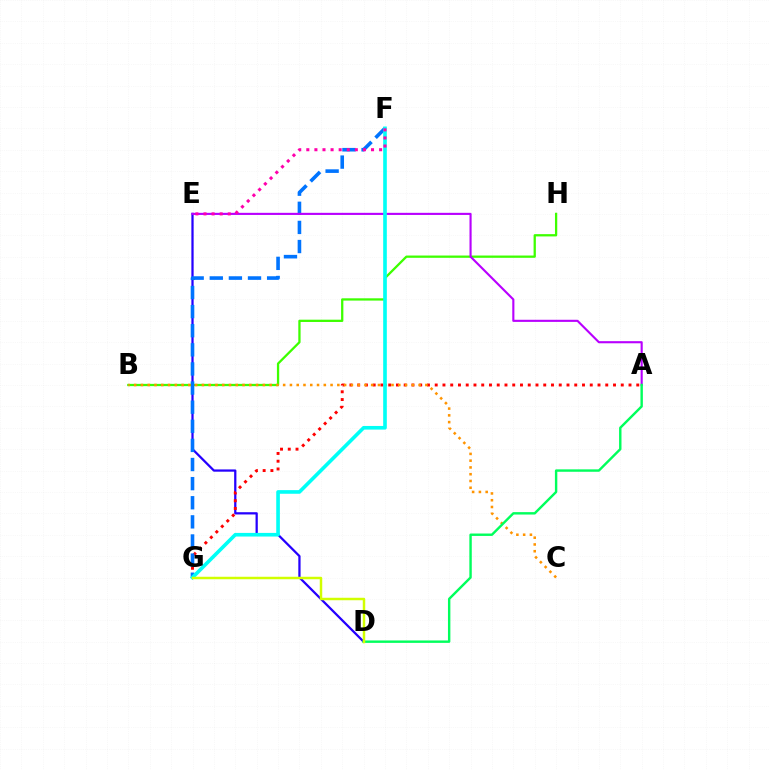{('B', 'H'): [{'color': '#3dff00', 'line_style': 'solid', 'thickness': 1.64}], ('D', 'E'): [{'color': '#2500ff', 'line_style': 'solid', 'thickness': 1.62}], ('A', 'G'): [{'color': '#ff0000', 'line_style': 'dotted', 'thickness': 2.11}], ('F', 'G'): [{'color': '#0074ff', 'line_style': 'dashed', 'thickness': 2.6}, {'color': '#00fff6', 'line_style': 'solid', 'thickness': 2.61}], ('B', 'C'): [{'color': '#ff9400', 'line_style': 'dotted', 'thickness': 1.84}], ('A', 'E'): [{'color': '#b900ff', 'line_style': 'solid', 'thickness': 1.53}], ('A', 'D'): [{'color': '#00ff5c', 'line_style': 'solid', 'thickness': 1.74}], ('E', 'F'): [{'color': '#ff00ac', 'line_style': 'dotted', 'thickness': 2.2}], ('D', 'G'): [{'color': '#d1ff00', 'line_style': 'solid', 'thickness': 1.79}]}